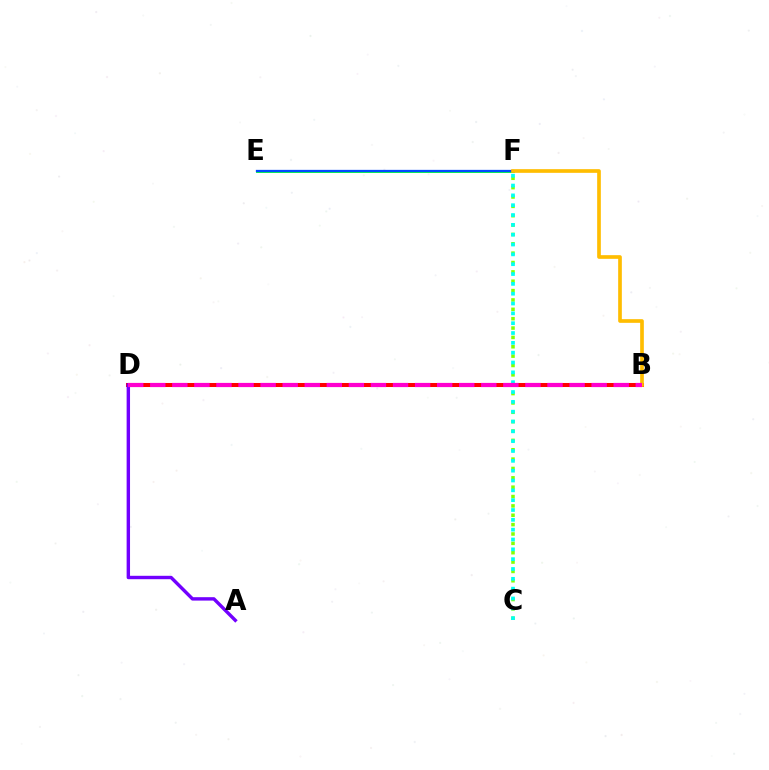{('B', 'D'): [{'color': '#ff0000', 'line_style': 'solid', 'thickness': 2.9}, {'color': '#ff00cf', 'line_style': 'dashed', 'thickness': 3.0}], ('E', 'F'): [{'color': '#00ff39', 'line_style': 'solid', 'thickness': 2.07}, {'color': '#004bff', 'line_style': 'solid', 'thickness': 1.64}], ('C', 'F'): [{'color': '#84ff00', 'line_style': 'dotted', 'thickness': 2.54}, {'color': '#00fff6', 'line_style': 'dotted', 'thickness': 2.67}], ('A', 'D'): [{'color': '#7200ff', 'line_style': 'solid', 'thickness': 2.45}], ('B', 'F'): [{'color': '#ffbd00', 'line_style': 'solid', 'thickness': 2.64}]}